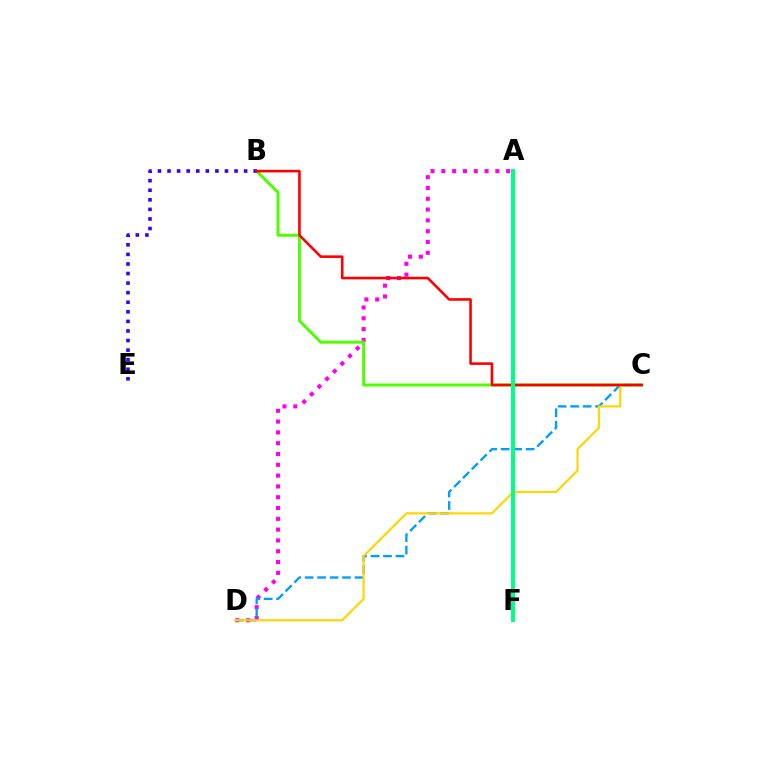{('A', 'D'): [{'color': '#ff00ed', 'line_style': 'dotted', 'thickness': 2.94}], ('B', 'C'): [{'color': '#4fff00', 'line_style': 'solid', 'thickness': 2.13}, {'color': '#ff0000', 'line_style': 'solid', 'thickness': 1.87}], ('C', 'D'): [{'color': '#009eff', 'line_style': 'dashed', 'thickness': 1.69}, {'color': '#ffd500', 'line_style': 'solid', 'thickness': 1.55}], ('B', 'E'): [{'color': '#3700ff', 'line_style': 'dotted', 'thickness': 2.6}], ('A', 'F'): [{'color': '#00ff86', 'line_style': 'solid', 'thickness': 2.88}]}